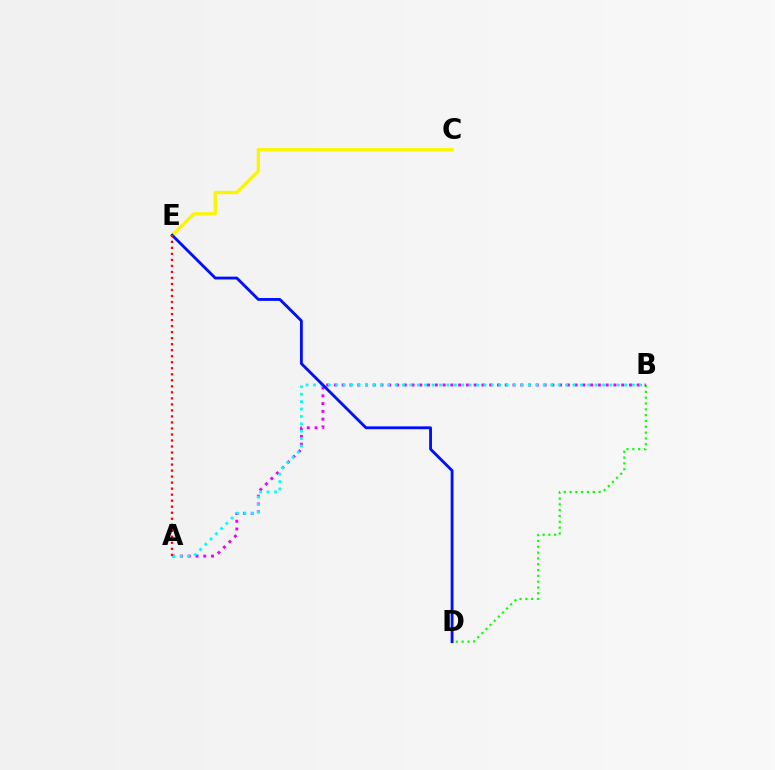{('B', 'D'): [{'color': '#08ff00', 'line_style': 'dotted', 'thickness': 1.58}], ('A', 'B'): [{'color': '#ee00ff', 'line_style': 'dotted', 'thickness': 2.11}, {'color': '#00fff6', 'line_style': 'dotted', 'thickness': 2.01}], ('C', 'E'): [{'color': '#fcf500', 'line_style': 'solid', 'thickness': 2.38}], ('D', 'E'): [{'color': '#0010ff', 'line_style': 'solid', 'thickness': 2.05}], ('A', 'E'): [{'color': '#ff0000', 'line_style': 'dotted', 'thickness': 1.64}]}